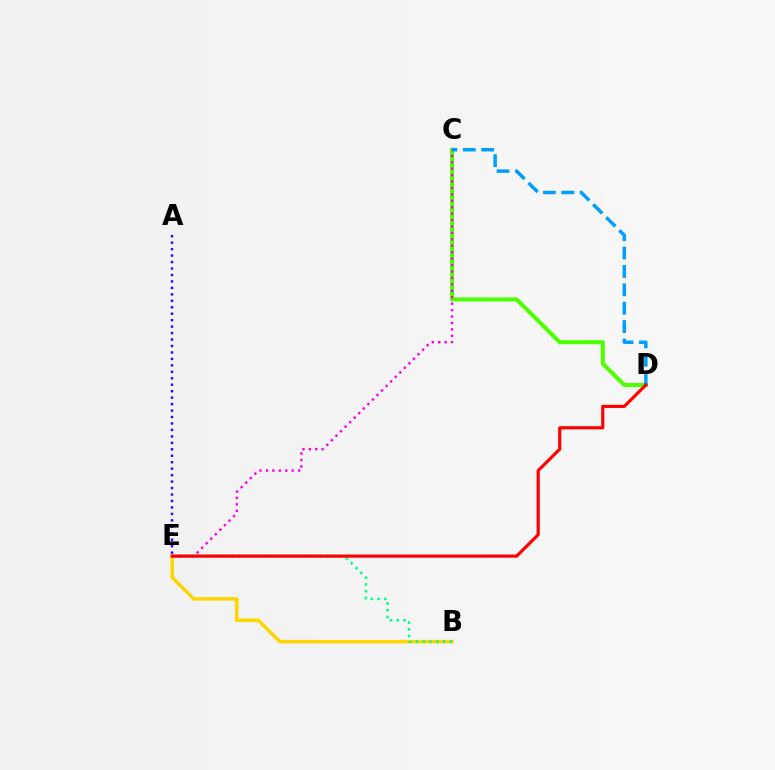{('B', 'E'): [{'color': '#ffd500', 'line_style': 'solid', 'thickness': 2.5}, {'color': '#00ff86', 'line_style': 'dotted', 'thickness': 1.84}], ('C', 'D'): [{'color': '#4fff00', 'line_style': 'solid', 'thickness': 2.93}, {'color': '#009eff', 'line_style': 'dashed', 'thickness': 2.5}], ('C', 'E'): [{'color': '#ff00ed', 'line_style': 'dotted', 'thickness': 1.75}], ('D', 'E'): [{'color': '#ff0000', 'line_style': 'solid', 'thickness': 2.28}], ('A', 'E'): [{'color': '#3700ff', 'line_style': 'dotted', 'thickness': 1.75}]}